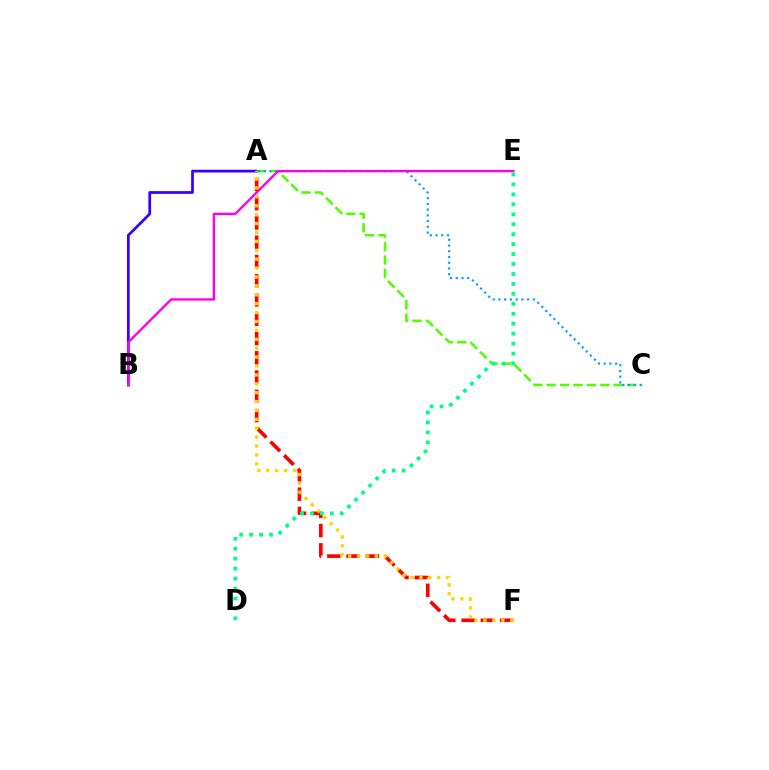{('A', 'B'): [{'color': '#3700ff', 'line_style': 'solid', 'thickness': 1.98}], ('A', 'C'): [{'color': '#4fff00', 'line_style': 'dashed', 'thickness': 1.82}, {'color': '#009eff', 'line_style': 'dotted', 'thickness': 1.56}], ('B', 'E'): [{'color': '#ff00ed', 'line_style': 'solid', 'thickness': 1.71}], ('A', 'F'): [{'color': '#ff0000', 'line_style': 'dashed', 'thickness': 2.62}, {'color': '#ffd500', 'line_style': 'dotted', 'thickness': 2.42}], ('D', 'E'): [{'color': '#00ff86', 'line_style': 'dotted', 'thickness': 2.7}]}